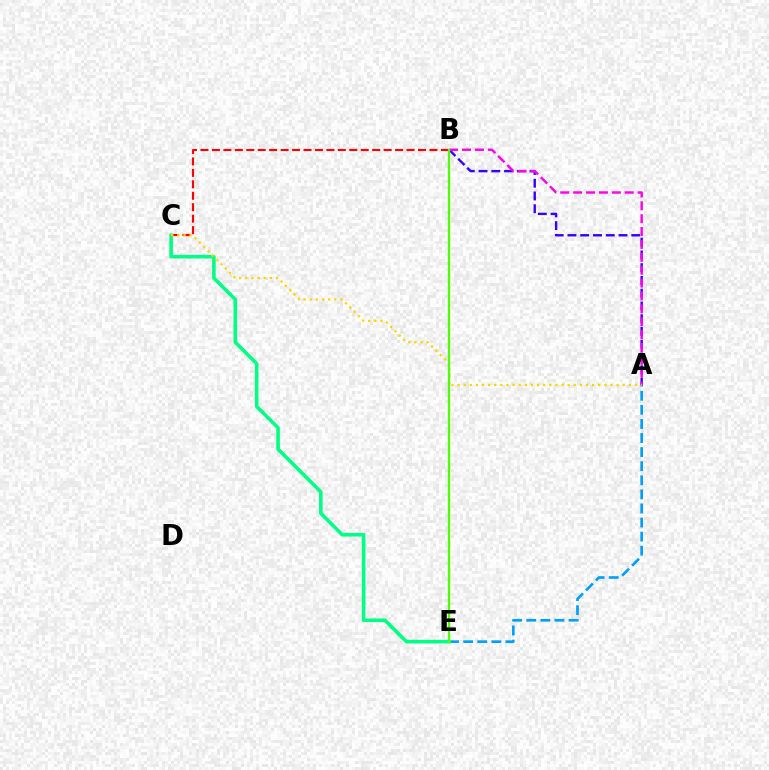{('B', 'C'): [{'color': '#ff0000', 'line_style': 'dashed', 'thickness': 1.56}], ('A', 'B'): [{'color': '#3700ff', 'line_style': 'dashed', 'thickness': 1.73}, {'color': '#ff00ed', 'line_style': 'dashed', 'thickness': 1.75}], ('A', 'E'): [{'color': '#009eff', 'line_style': 'dashed', 'thickness': 1.91}], ('C', 'E'): [{'color': '#00ff86', 'line_style': 'solid', 'thickness': 2.59}], ('A', 'C'): [{'color': '#ffd500', 'line_style': 'dotted', 'thickness': 1.66}], ('B', 'E'): [{'color': '#4fff00', 'line_style': 'solid', 'thickness': 1.63}]}